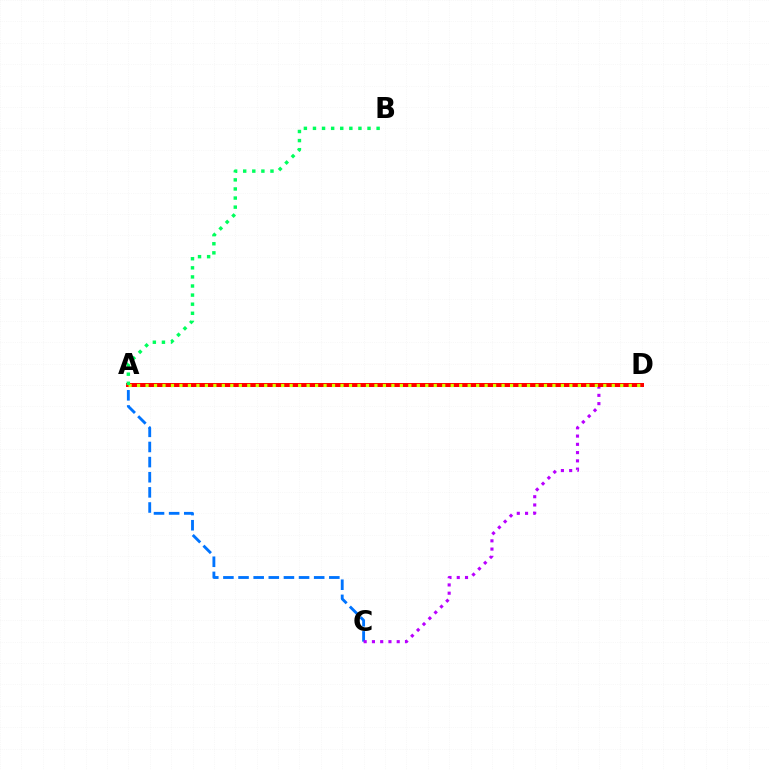{('A', 'C'): [{'color': '#0074ff', 'line_style': 'dashed', 'thickness': 2.06}], ('C', 'D'): [{'color': '#b900ff', 'line_style': 'dotted', 'thickness': 2.24}], ('A', 'D'): [{'color': '#ff0000', 'line_style': 'solid', 'thickness': 2.88}, {'color': '#d1ff00', 'line_style': 'dotted', 'thickness': 2.3}], ('A', 'B'): [{'color': '#00ff5c', 'line_style': 'dotted', 'thickness': 2.47}]}